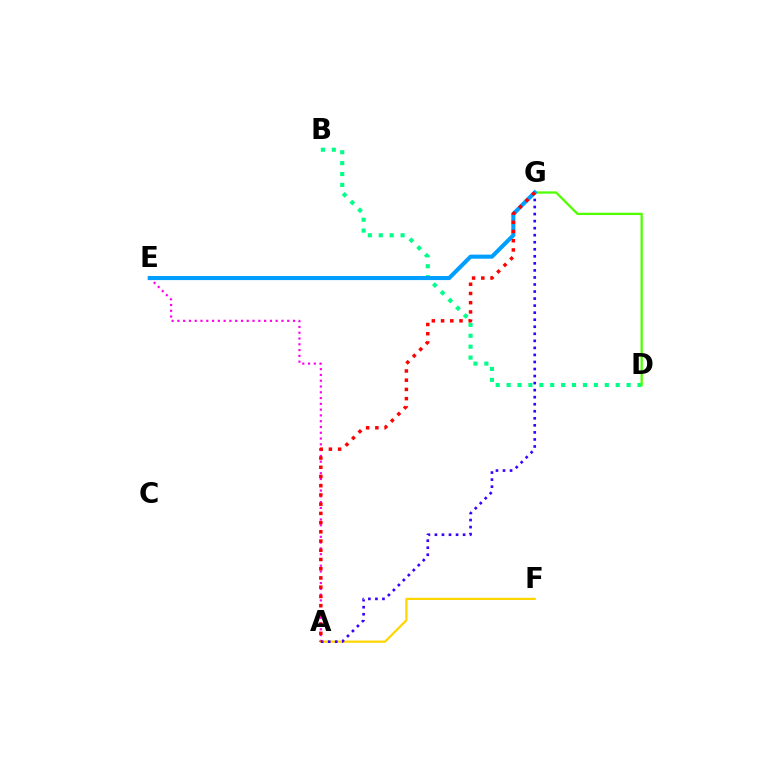{('A', 'E'): [{'color': '#ff00ed', 'line_style': 'dotted', 'thickness': 1.57}], ('A', 'F'): [{'color': '#ffd500', 'line_style': 'solid', 'thickness': 1.59}], ('A', 'G'): [{'color': '#3700ff', 'line_style': 'dotted', 'thickness': 1.91}, {'color': '#ff0000', 'line_style': 'dotted', 'thickness': 2.51}], ('B', 'D'): [{'color': '#00ff86', 'line_style': 'dotted', 'thickness': 2.96}], ('D', 'G'): [{'color': '#4fff00', 'line_style': 'solid', 'thickness': 1.65}], ('E', 'G'): [{'color': '#009eff', 'line_style': 'solid', 'thickness': 2.93}]}